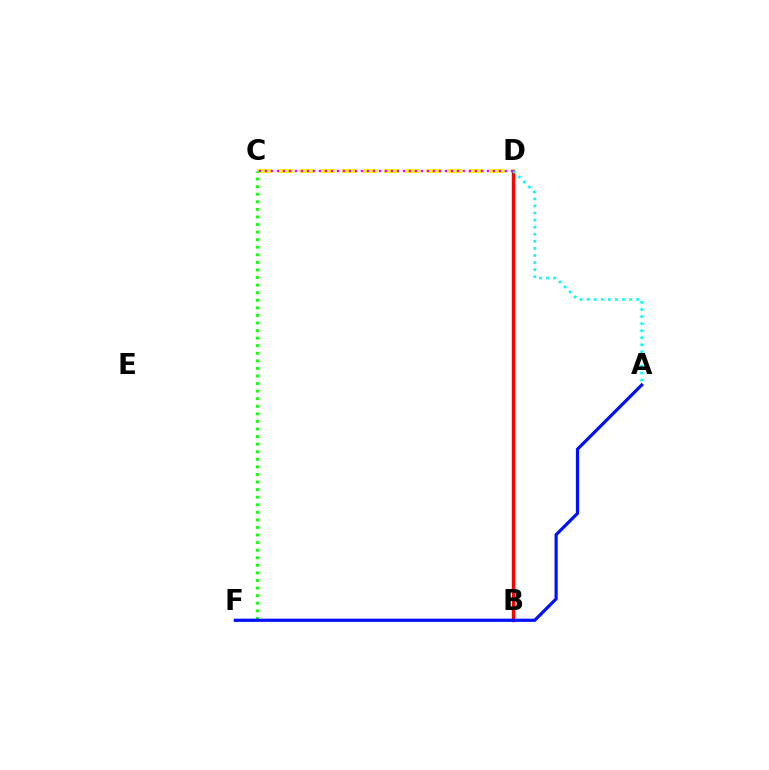{('C', 'D'): [{'color': '#fcf500', 'line_style': 'dashed', 'thickness': 2.88}, {'color': '#ee00ff', 'line_style': 'dotted', 'thickness': 1.63}], ('B', 'D'): [{'color': '#ff0000', 'line_style': 'solid', 'thickness': 2.43}], ('C', 'F'): [{'color': '#08ff00', 'line_style': 'dotted', 'thickness': 2.06}], ('A', 'F'): [{'color': '#0010ff', 'line_style': 'solid', 'thickness': 2.3}], ('A', 'D'): [{'color': '#00fff6', 'line_style': 'dotted', 'thickness': 1.92}]}